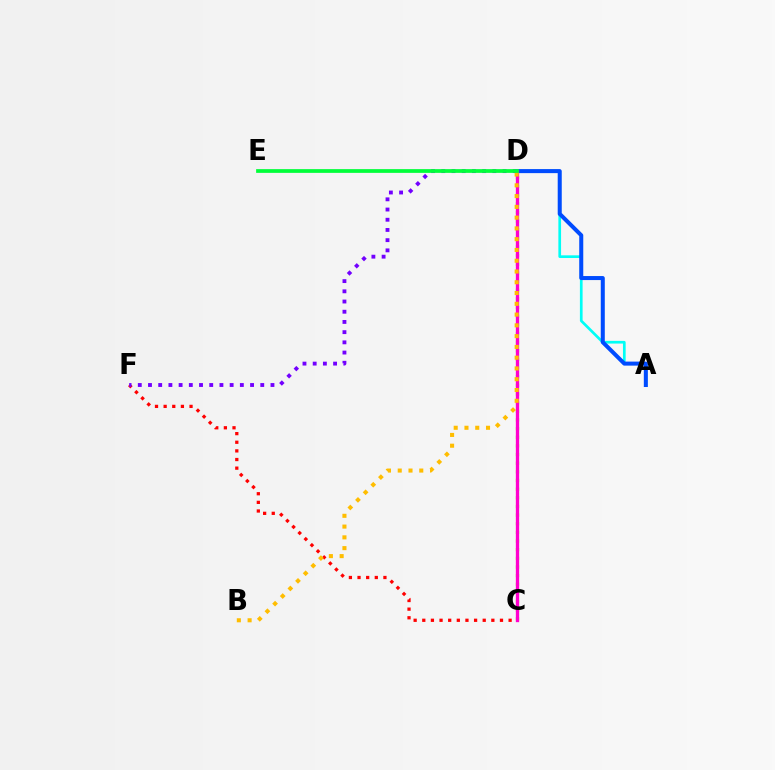{('C', 'F'): [{'color': '#ff0000', 'line_style': 'dotted', 'thickness': 2.35}], ('D', 'F'): [{'color': '#7200ff', 'line_style': 'dotted', 'thickness': 2.77}], ('C', 'D'): [{'color': '#84ff00', 'line_style': 'dotted', 'thickness': 2.35}, {'color': '#ff00cf', 'line_style': 'solid', 'thickness': 2.38}], ('A', 'D'): [{'color': '#00fff6', 'line_style': 'solid', 'thickness': 1.93}, {'color': '#004bff', 'line_style': 'solid', 'thickness': 2.9}], ('B', 'D'): [{'color': '#ffbd00', 'line_style': 'dotted', 'thickness': 2.93}], ('D', 'E'): [{'color': '#00ff39', 'line_style': 'solid', 'thickness': 2.69}]}